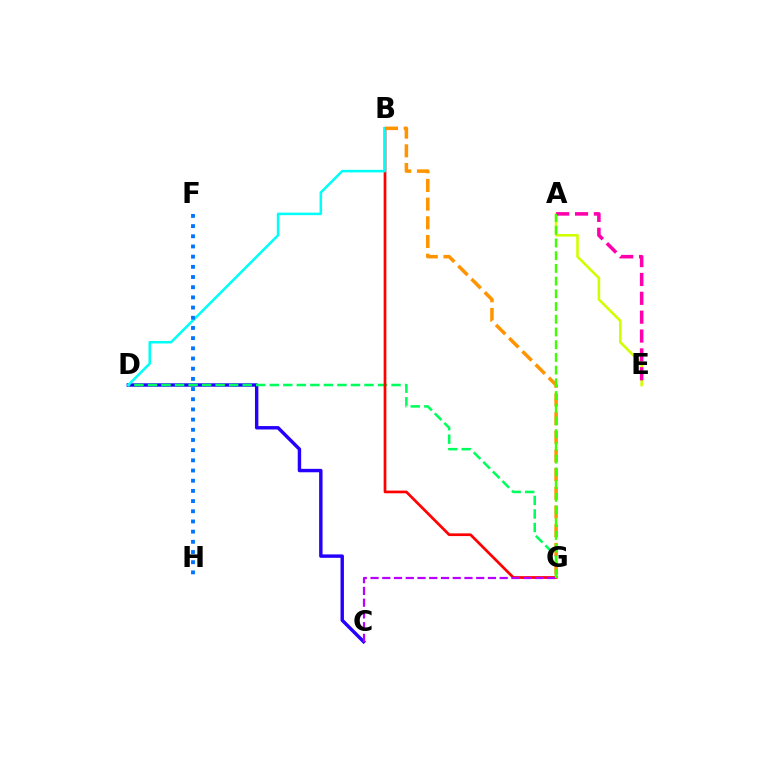{('C', 'D'): [{'color': '#2500ff', 'line_style': 'solid', 'thickness': 2.46}], ('D', 'G'): [{'color': '#00ff5c', 'line_style': 'dashed', 'thickness': 1.84}], ('B', 'G'): [{'color': '#ff0000', 'line_style': 'solid', 'thickness': 1.95}, {'color': '#ff9400', 'line_style': 'dashed', 'thickness': 2.54}], ('A', 'E'): [{'color': '#d1ff00', 'line_style': 'solid', 'thickness': 1.87}, {'color': '#ff00ac', 'line_style': 'dashed', 'thickness': 2.56}], ('B', 'D'): [{'color': '#00fff6', 'line_style': 'solid', 'thickness': 1.82}], ('F', 'H'): [{'color': '#0074ff', 'line_style': 'dotted', 'thickness': 2.77}], ('A', 'G'): [{'color': '#3dff00', 'line_style': 'dashed', 'thickness': 1.73}], ('C', 'G'): [{'color': '#b900ff', 'line_style': 'dashed', 'thickness': 1.6}]}